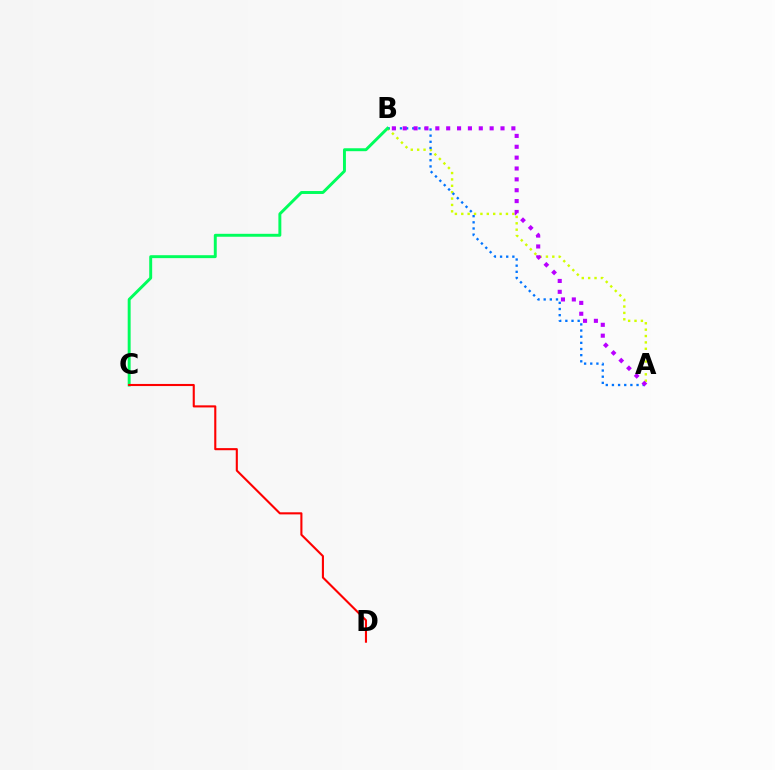{('A', 'B'): [{'color': '#d1ff00', 'line_style': 'dotted', 'thickness': 1.73}, {'color': '#0074ff', 'line_style': 'dotted', 'thickness': 1.67}, {'color': '#b900ff', 'line_style': 'dotted', 'thickness': 2.95}], ('B', 'C'): [{'color': '#00ff5c', 'line_style': 'solid', 'thickness': 2.11}], ('C', 'D'): [{'color': '#ff0000', 'line_style': 'solid', 'thickness': 1.51}]}